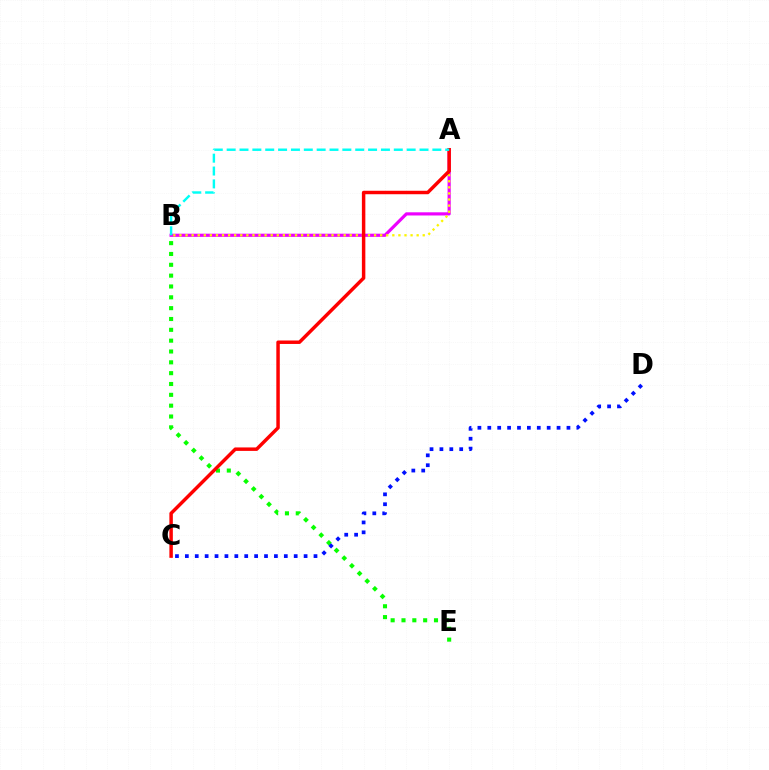{('A', 'B'): [{'color': '#ee00ff', 'line_style': 'solid', 'thickness': 2.28}, {'color': '#fcf500', 'line_style': 'dotted', 'thickness': 1.65}, {'color': '#00fff6', 'line_style': 'dashed', 'thickness': 1.75}], ('B', 'E'): [{'color': '#08ff00', 'line_style': 'dotted', 'thickness': 2.94}], ('A', 'C'): [{'color': '#ff0000', 'line_style': 'solid', 'thickness': 2.49}], ('C', 'D'): [{'color': '#0010ff', 'line_style': 'dotted', 'thickness': 2.69}]}